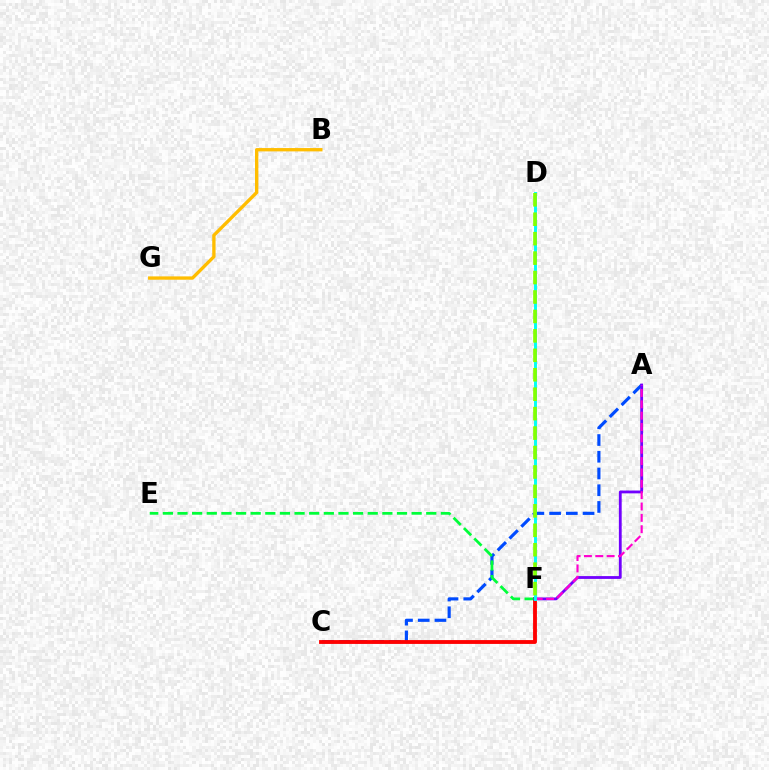{('A', 'C'): [{'color': '#004bff', 'line_style': 'dashed', 'thickness': 2.27}], ('C', 'F'): [{'color': '#ff0000', 'line_style': 'solid', 'thickness': 2.77}], ('E', 'F'): [{'color': '#00ff39', 'line_style': 'dashed', 'thickness': 1.99}], ('B', 'G'): [{'color': '#ffbd00', 'line_style': 'solid', 'thickness': 2.4}], ('A', 'F'): [{'color': '#7200ff', 'line_style': 'solid', 'thickness': 2.03}, {'color': '#ff00cf', 'line_style': 'dashed', 'thickness': 1.54}], ('D', 'F'): [{'color': '#00fff6', 'line_style': 'solid', 'thickness': 2.12}, {'color': '#84ff00', 'line_style': 'dashed', 'thickness': 2.64}]}